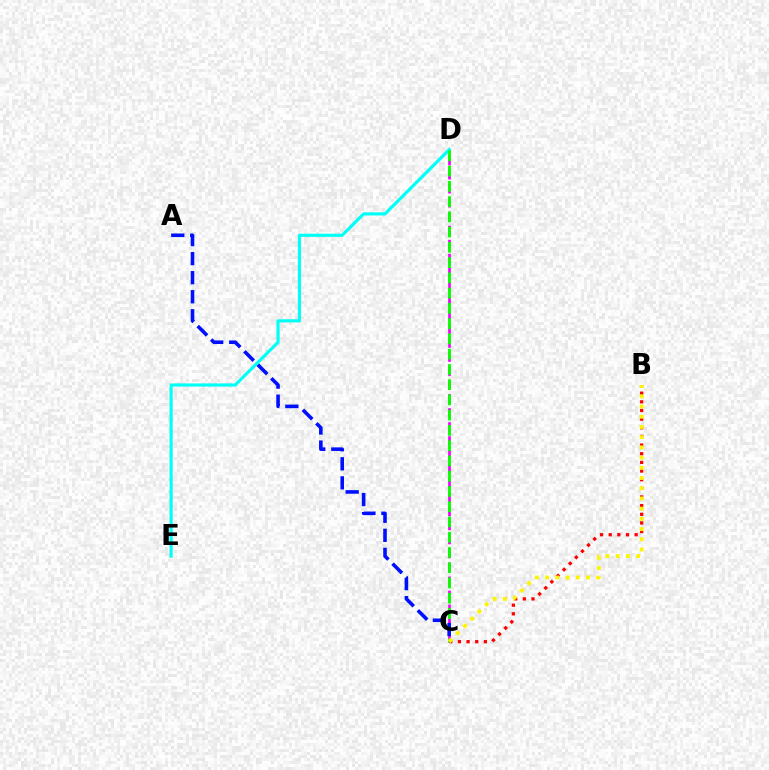{('B', 'C'): [{'color': '#ff0000', 'line_style': 'dotted', 'thickness': 2.35}, {'color': '#fcf500', 'line_style': 'dotted', 'thickness': 2.78}], ('C', 'D'): [{'color': '#ee00ff', 'line_style': 'dashed', 'thickness': 1.91}, {'color': '#08ff00', 'line_style': 'dashed', 'thickness': 2.07}], ('D', 'E'): [{'color': '#00fff6', 'line_style': 'solid', 'thickness': 2.28}], ('A', 'C'): [{'color': '#0010ff', 'line_style': 'dashed', 'thickness': 2.59}]}